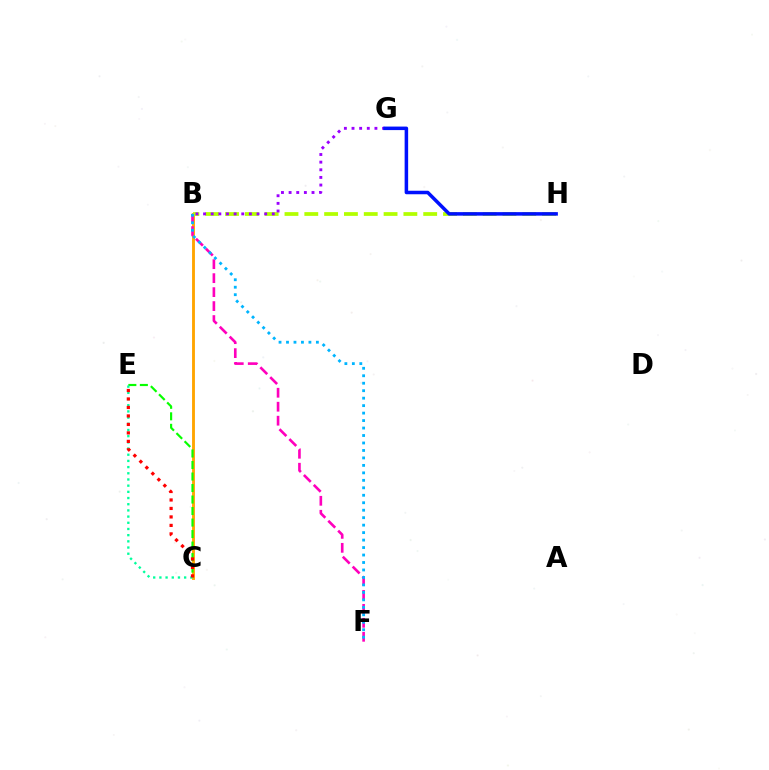{('B', 'C'): [{'color': '#ffa500', 'line_style': 'solid', 'thickness': 2.06}], ('C', 'E'): [{'color': '#08ff00', 'line_style': 'dashed', 'thickness': 1.56}, {'color': '#00ff9d', 'line_style': 'dotted', 'thickness': 1.68}, {'color': '#ff0000', 'line_style': 'dotted', 'thickness': 2.3}], ('B', 'H'): [{'color': '#b3ff00', 'line_style': 'dashed', 'thickness': 2.69}], ('B', 'F'): [{'color': '#ff00bd', 'line_style': 'dashed', 'thickness': 1.9}, {'color': '#00b5ff', 'line_style': 'dotted', 'thickness': 2.03}], ('B', 'G'): [{'color': '#9b00ff', 'line_style': 'dotted', 'thickness': 2.07}], ('G', 'H'): [{'color': '#0010ff', 'line_style': 'solid', 'thickness': 2.53}]}